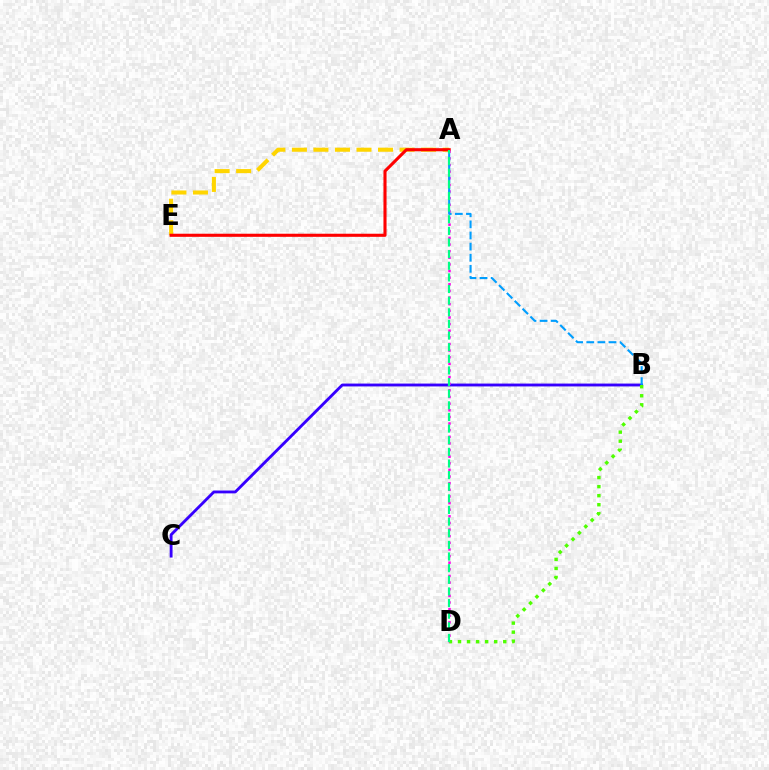{('A', 'E'): [{'color': '#ffd500', 'line_style': 'dashed', 'thickness': 2.93}, {'color': '#ff0000', 'line_style': 'solid', 'thickness': 2.23}], ('B', 'C'): [{'color': '#3700ff', 'line_style': 'solid', 'thickness': 2.06}], ('A', 'D'): [{'color': '#ff00ed', 'line_style': 'dotted', 'thickness': 1.8}, {'color': '#00ff86', 'line_style': 'dashed', 'thickness': 1.58}], ('B', 'D'): [{'color': '#4fff00', 'line_style': 'dotted', 'thickness': 2.46}], ('A', 'B'): [{'color': '#009eff', 'line_style': 'dashed', 'thickness': 1.51}]}